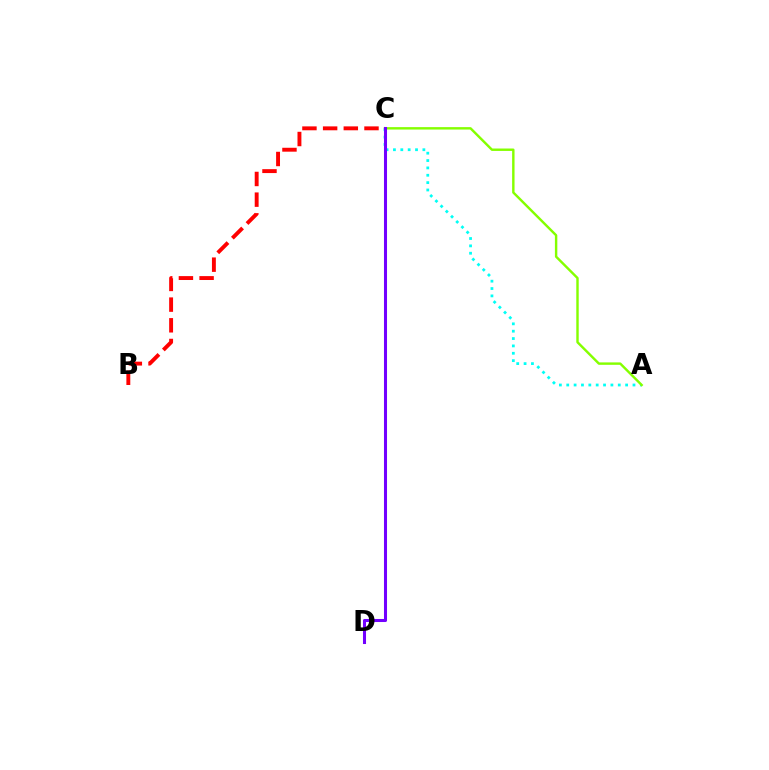{('B', 'C'): [{'color': '#ff0000', 'line_style': 'dashed', 'thickness': 2.81}], ('A', 'C'): [{'color': '#00fff6', 'line_style': 'dotted', 'thickness': 2.0}, {'color': '#84ff00', 'line_style': 'solid', 'thickness': 1.74}], ('C', 'D'): [{'color': '#7200ff', 'line_style': 'solid', 'thickness': 2.19}]}